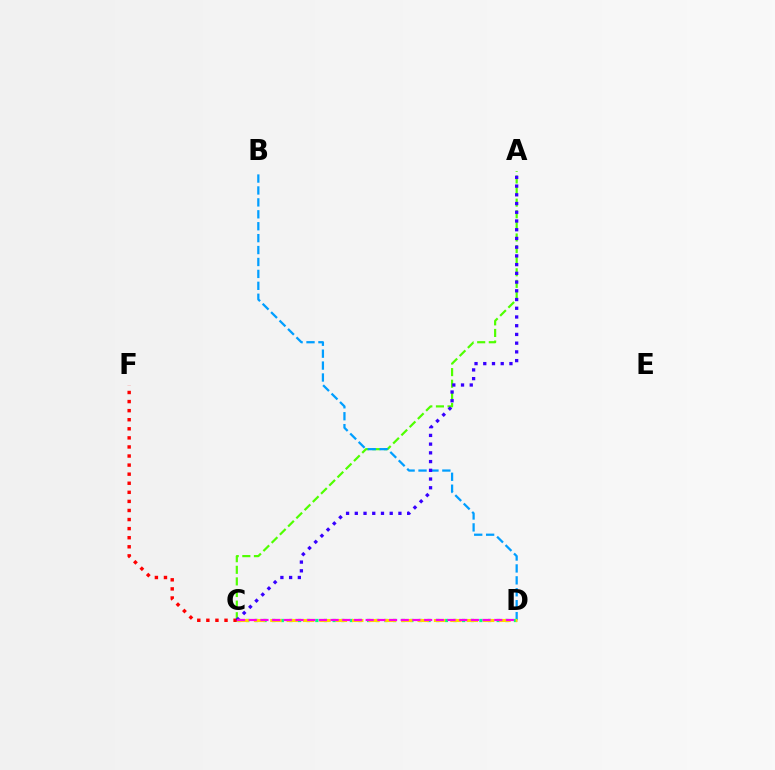{('A', 'C'): [{'color': '#4fff00', 'line_style': 'dashed', 'thickness': 1.58}, {'color': '#3700ff', 'line_style': 'dotted', 'thickness': 2.37}], ('B', 'D'): [{'color': '#009eff', 'line_style': 'dashed', 'thickness': 1.62}], ('C', 'F'): [{'color': '#ff0000', 'line_style': 'dotted', 'thickness': 2.47}], ('C', 'D'): [{'color': '#00ff86', 'line_style': 'dotted', 'thickness': 2.35}, {'color': '#ffd500', 'line_style': 'dashed', 'thickness': 2.22}, {'color': '#ff00ed', 'line_style': 'dashed', 'thickness': 1.59}]}